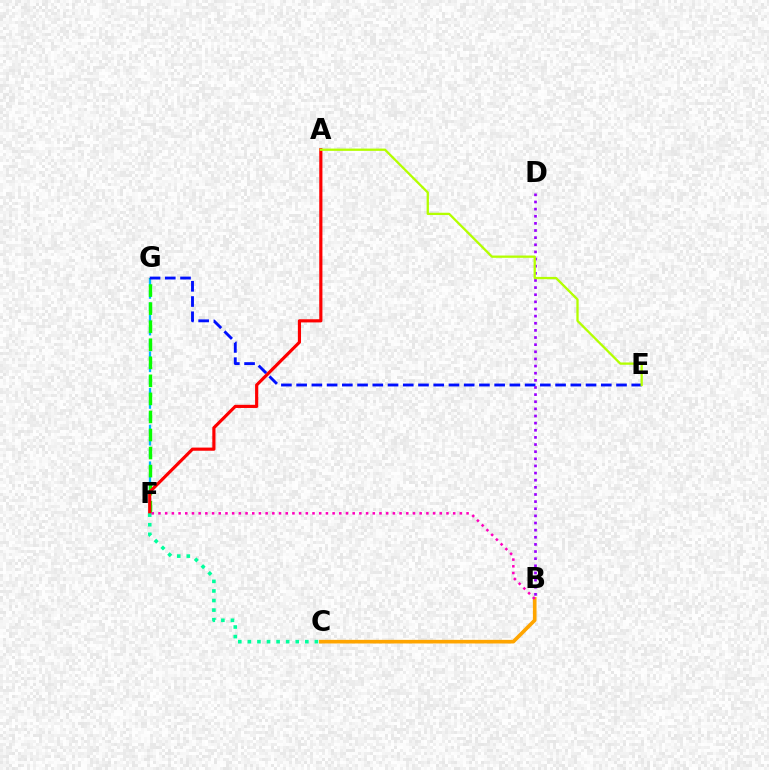{('F', 'G'): [{'color': '#00b5ff', 'line_style': 'dashed', 'thickness': 1.66}, {'color': '#08ff00', 'line_style': 'dashed', 'thickness': 2.45}], ('A', 'F'): [{'color': '#ff0000', 'line_style': 'solid', 'thickness': 2.28}], ('C', 'F'): [{'color': '#00ff9d', 'line_style': 'dotted', 'thickness': 2.6}], ('E', 'G'): [{'color': '#0010ff', 'line_style': 'dashed', 'thickness': 2.07}], ('B', 'D'): [{'color': '#9b00ff', 'line_style': 'dotted', 'thickness': 1.94}], ('B', 'C'): [{'color': '#ffa500', 'line_style': 'solid', 'thickness': 2.62}], ('A', 'E'): [{'color': '#b3ff00', 'line_style': 'solid', 'thickness': 1.65}], ('B', 'F'): [{'color': '#ff00bd', 'line_style': 'dotted', 'thickness': 1.82}]}